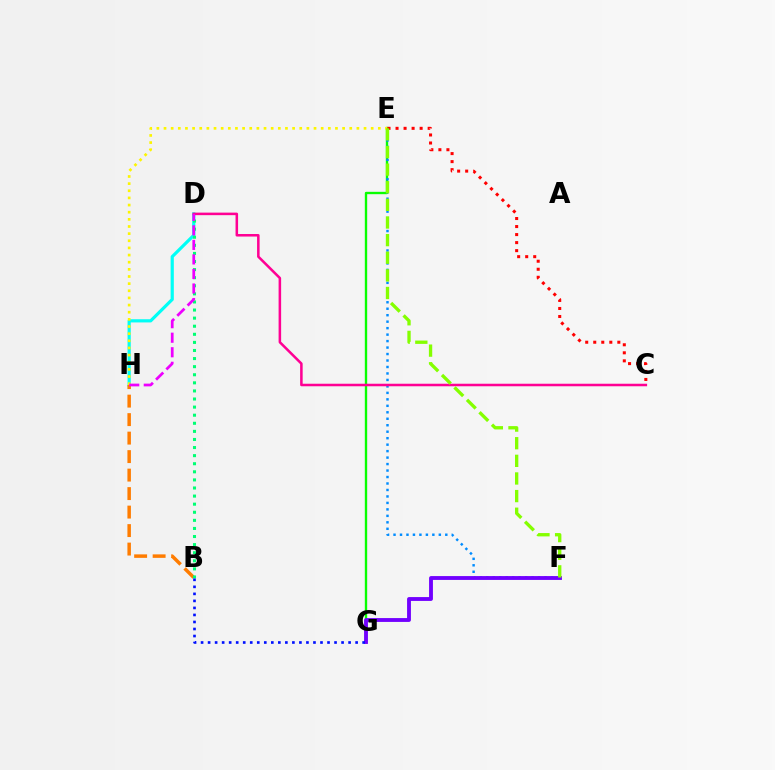{('D', 'H'): [{'color': '#00fff6', 'line_style': 'solid', 'thickness': 2.3}, {'color': '#ee00ff', 'line_style': 'dashed', 'thickness': 1.98}], ('E', 'G'): [{'color': '#08ff00', 'line_style': 'solid', 'thickness': 1.7}], ('E', 'F'): [{'color': '#008cff', 'line_style': 'dotted', 'thickness': 1.76}, {'color': '#84ff00', 'line_style': 'dashed', 'thickness': 2.39}], ('B', 'H'): [{'color': '#ff7c00', 'line_style': 'dashed', 'thickness': 2.51}], ('B', 'D'): [{'color': '#00ff74', 'line_style': 'dotted', 'thickness': 2.2}], ('F', 'G'): [{'color': '#7200ff', 'line_style': 'solid', 'thickness': 2.77}], ('E', 'H'): [{'color': '#fcf500', 'line_style': 'dotted', 'thickness': 1.94}], ('B', 'G'): [{'color': '#0010ff', 'line_style': 'dotted', 'thickness': 1.91}], ('C', 'D'): [{'color': '#ff0094', 'line_style': 'solid', 'thickness': 1.82}], ('C', 'E'): [{'color': '#ff0000', 'line_style': 'dotted', 'thickness': 2.18}]}